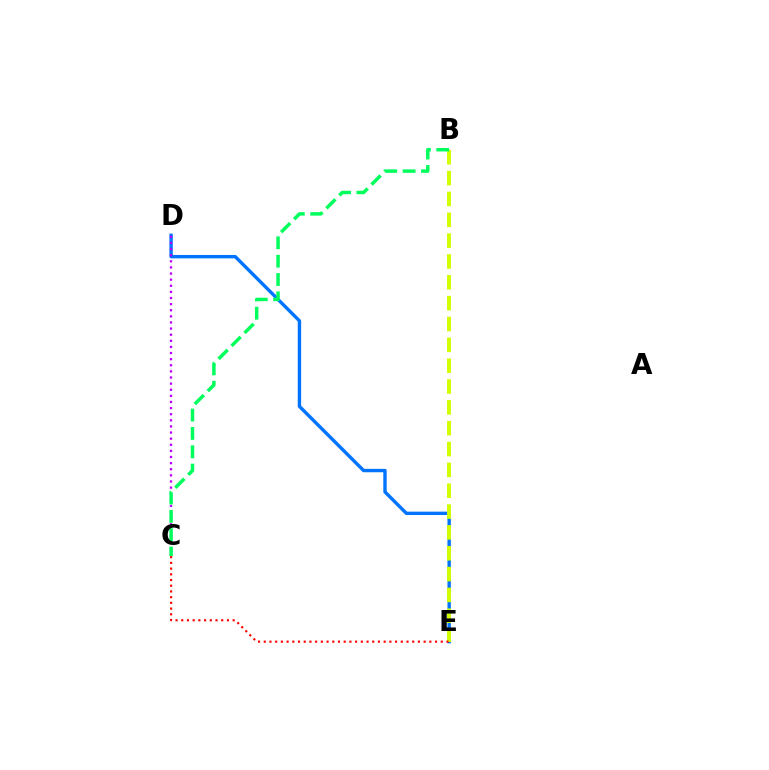{('D', 'E'): [{'color': '#0074ff', 'line_style': 'solid', 'thickness': 2.44}], ('C', 'D'): [{'color': '#b900ff', 'line_style': 'dotted', 'thickness': 1.66}], ('B', 'E'): [{'color': '#d1ff00', 'line_style': 'dashed', 'thickness': 2.83}], ('B', 'C'): [{'color': '#00ff5c', 'line_style': 'dashed', 'thickness': 2.49}], ('C', 'E'): [{'color': '#ff0000', 'line_style': 'dotted', 'thickness': 1.55}]}